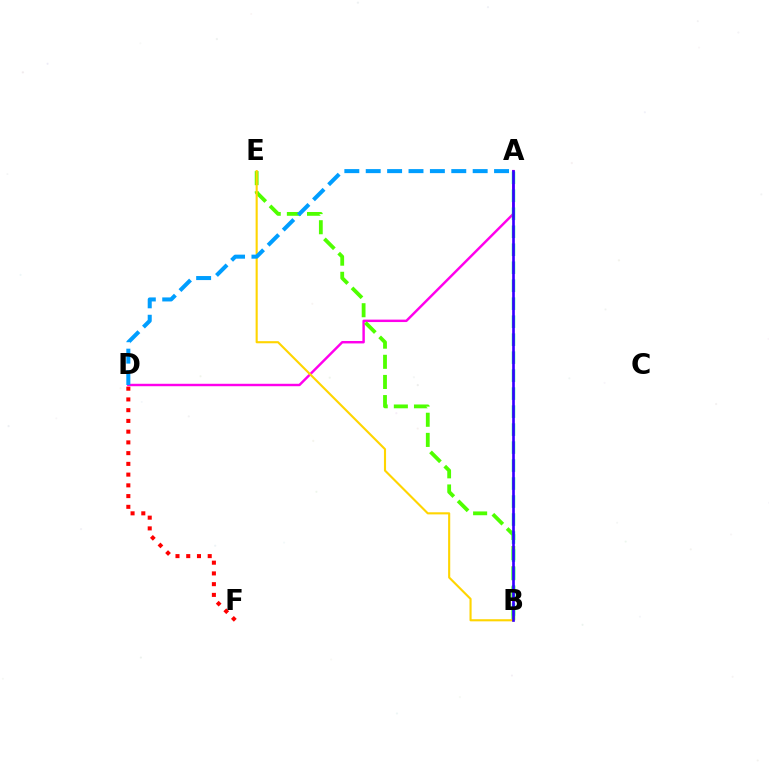{('A', 'D'): [{'color': '#ff00ed', 'line_style': 'solid', 'thickness': 1.76}, {'color': '#009eff', 'line_style': 'dashed', 'thickness': 2.91}], ('B', 'E'): [{'color': '#4fff00', 'line_style': 'dashed', 'thickness': 2.74}, {'color': '#ffd500', 'line_style': 'solid', 'thickness': 1.52}], ('D', 'F'): [{'color': '#ff0000', 'line_style': 'dotted', 'thickness': 2.92}], ('A', 'B'): [{'color': '#00ff86', 'line_style': 'dashed', 'thickness': 2.44}, {'color': '#3700ff', 'line_style': 'solid', 'thickness': 1.92}]}